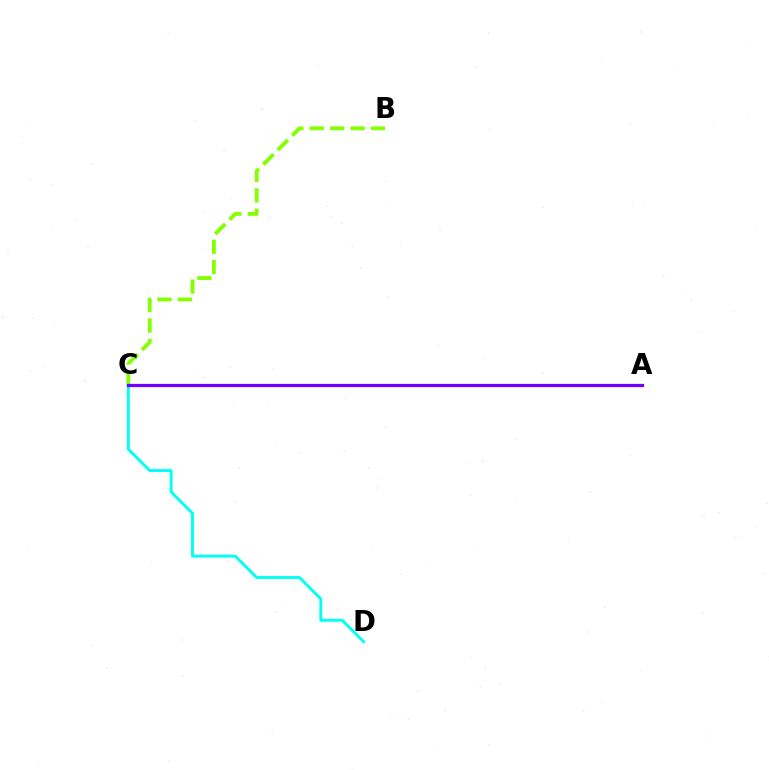{('B', 'C'): [{'color': '#84ff00', 'line_style': 'dashed', 'thickness': 2.77}], ('C', 'D'): [{'color': '#00fff6', 'line_style': 'solid', 'thickness': 2.1}], ('A', 'C'): [{'color': '#ff0000', 'line_style': 'dotted', 'thickness': 1.95}, {'color': '#7200ff', 'line_style': 'solid', 'thickness': 2.33}]}